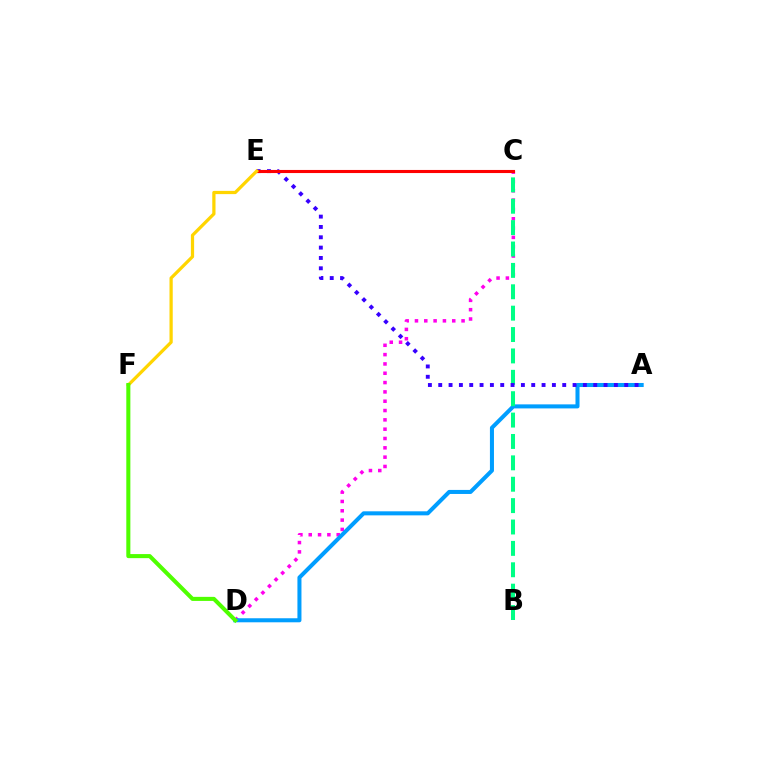{('C', 'D'): [{'color': '#ff00ed', 'line_style': 'dotted', 'thickness': 2.53}], ('A', 'D'): [{'color': '#009eff', 'line_style': 'solid', 'thickness': 2.91}], ('B', 'C'): [{'color': '#00ff86', 'line_style': 'dashed', 'thickness': 2.91}], ('A', 'E'): [{'color': '#3700ff', 'line_style': 'dotted', 'thickness': 2.81}], ('C', 'E'): [{'color': '#ff0000', 'line_style': 'solid', 'thickness': 2.22}], ('E', 'F'): [{'color': '#ffd500', 'line_style': 'solid', 'thickness': 2.33}], ('D', 'F'): [{'color': '#4fff00', 'line_style': 'solid', 'thickness': 2.92}]}